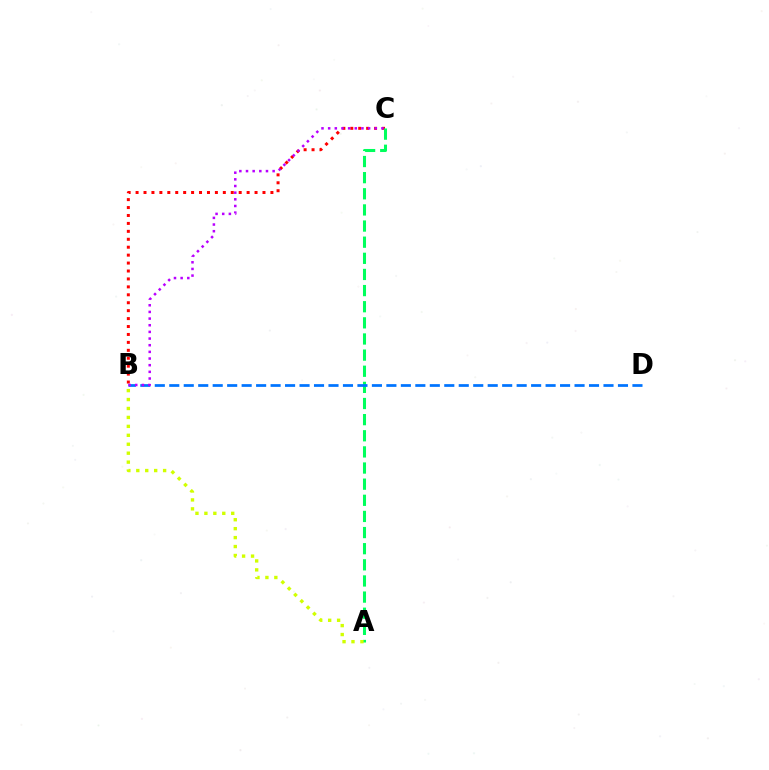{('B', 'C'): [{'color': '#ff0000', 'line_style': 'dotted', 'thickness': 2.15}, {'color': '#b900ff', 'line_style': 'dotted', 'thickness': 1.81}], ('A', 'C'): [{'color': '#00ff5c', 'line_style': 'dashed', 'thickness': 2.19}], ('A', 'B'): [{'color': '#d1ff00', 'line_style': 'dotted', 'thickness': 2.43}], ('B', 'D'): [{'color': '#0074ff', 'line_style': 'dashed', 'thickness': 1.97}]}